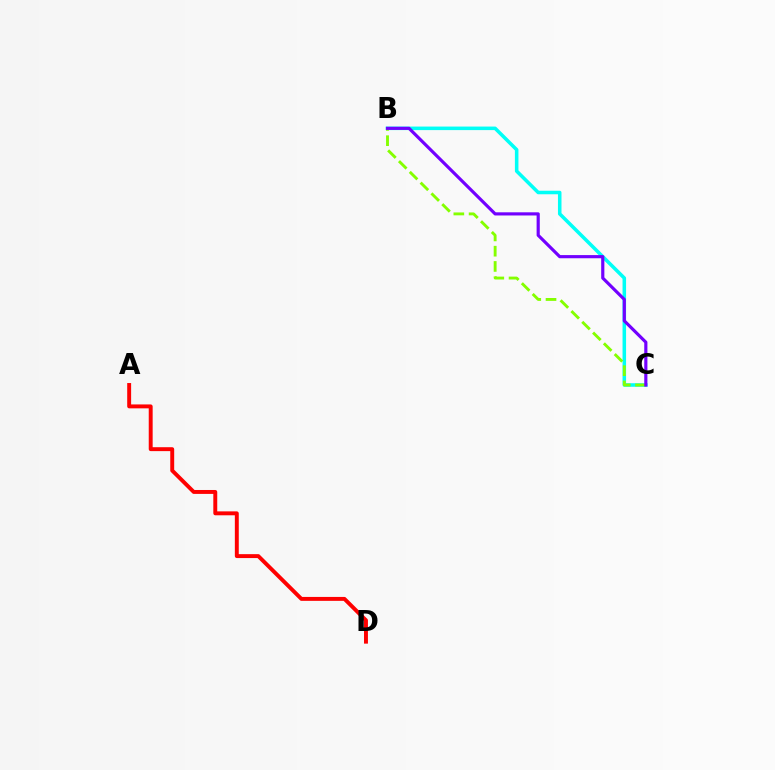{('B', 'C'): [{'color': '#00fff6', 'line_style': 'solid', 'thickness': 2.54}, {'color': '#84ff00', 'line_style': 'dashed', 'thickness': 2.07}, {'color': '#7200ff', 'line_style': 'solid', 'thickness': 2.28}], ('A', 'D'): [{'color': '#ff0000', 'line_style': 'solid', 'thickness': 2.82}]}